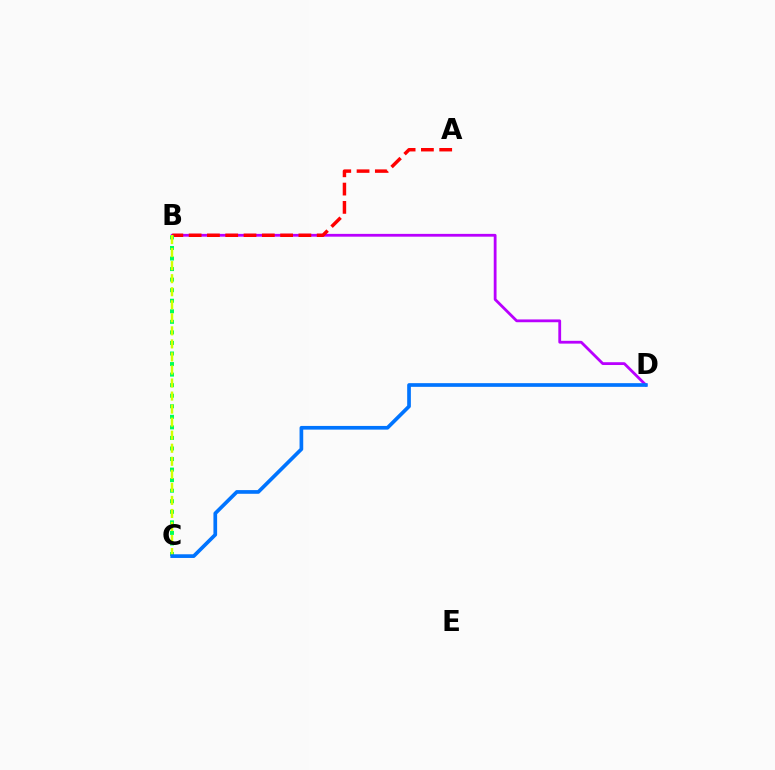{('B', 'D'): [{'color': '#b900ff', 'line_style': 'solid', 'thickness': 2.01}], ('A', 'B'): [{'color': '#ff0000', 'line_style': 'dashed', 'thickness': 2.49}], ('B', 'C'): [{'color': '#00ff5c', 'line_style': 'dotted', 'thickness': 2.87}, {'color': '#d1ff00', 'line_style': 'dashed', 'thickness': 1.77}], ('C', 'D'): [{'color': '#0074ff', 'line_style': 'solid', 'thickness': 2.65}]}